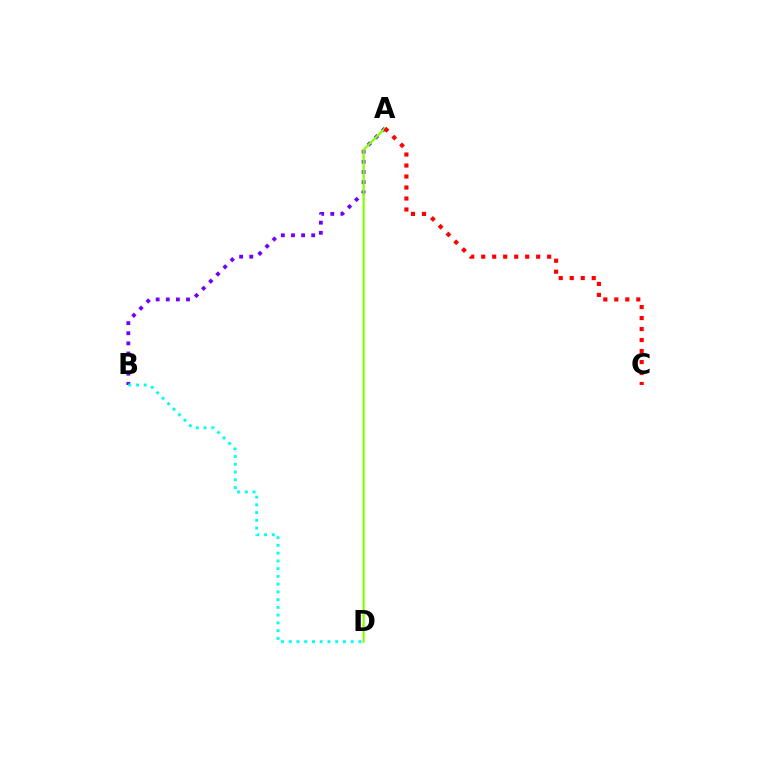{('A', 'B'): [{'color': '#7200ff', 'line_style': 'dotted', 'thickness': 2.75}], ('A', 'D'): [{'color': '#84ff00', 'line_style': 'solid', 'thickness': 1.6}], ('A', 'C'): [{'color': '#ff0000', 'line_style': 'dotted', 'thickness': 2.99}], ('B', 'D'): [{'color': '#00fff6', 'line_style': 'dotted', 'thickness': 2.1}]}